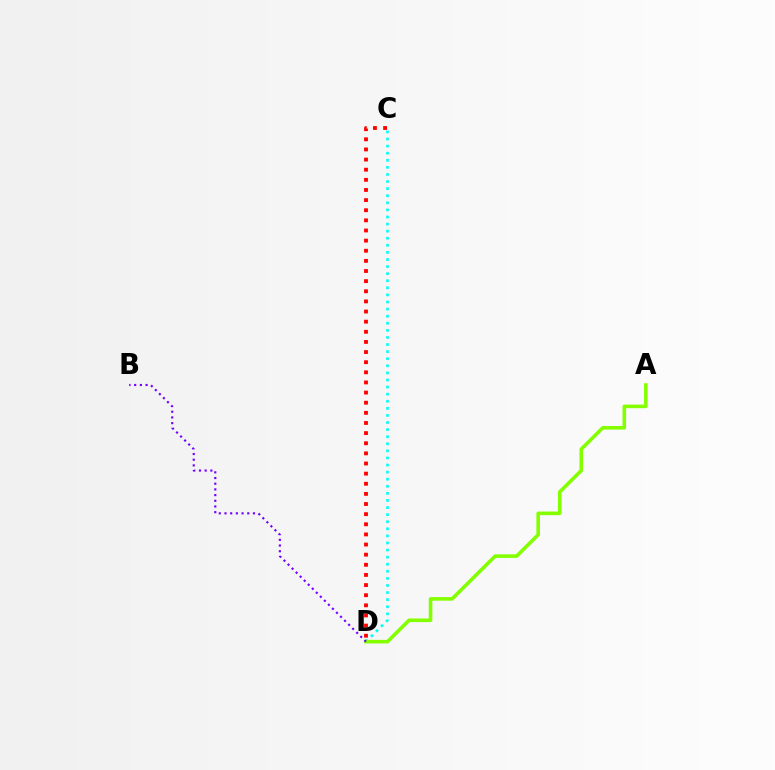{('C', 'D'): [{'color': '#00fff6', 'line_style': 'dotted', 'thickness': 1.93}, {'color': '#ff0000', 'line_style': 'dotted', 'thickness': 2.75}], ('A', 'D'): [{'color': '#84ff00', 'line_style': 'solid', 'thickness': 2.58}], ('B', 'D'): [{'color': '#7200ff', 'line_style': 'dotted', 'thickness': 1.55}]}